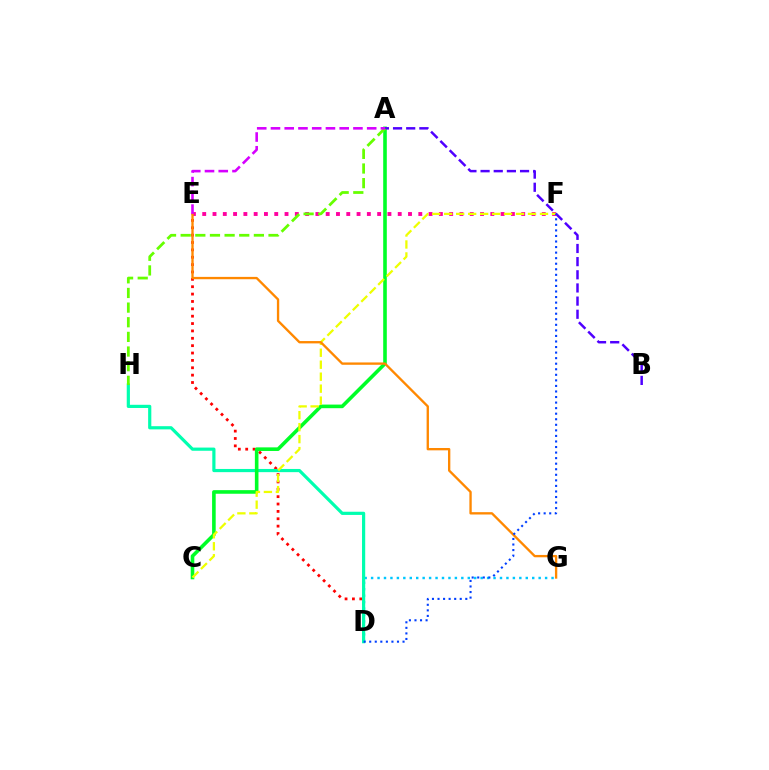{('D', 'G'): [{'color': '#00c7ff', 'line_style': 'dotted', 'thickness': 1.75}], ('D', 'E'): [{'color': '#ff0000', 'line_style': 'dotted', 'thickness': 2.0}], ('D', 'H'): [{'color': '#00ffaf', 'line_style': 'solid', 'thickness': 2.3}], ('A', 'C'): [{'color': '#00ff27', 'line_style': 'solid', 'thickness': 2.59}], ('E', 'F'): [{'color': '#ff00a0', 'line_style': 'dotted', 'thickness': 2.8}], ('C', 'F'): [{'color': '#eeff00', 'line_style': 'dashed', 'thickness': 1.63}], ('A', 'B'): [{'color': '#4f00ff', 'line_style': 'dashed', 'thickness': 1.79}], ('E', 'G'): [{'color': '#ff8800', 'line_style': 'solid', 'thickness': 1.68}], ('A', 'H'): [{'color': '#66ff00', 'line_style': 'dashed', 'thickness': 1.99}], ('D', 'F'): [{'color': '#003fff', 'line_style': 'dotted', 'thickness': 1.51}], ('A', 'E'): [{'color': '#d600ff', 'line_style': 'dashed', 'thickness': 1.87}]}